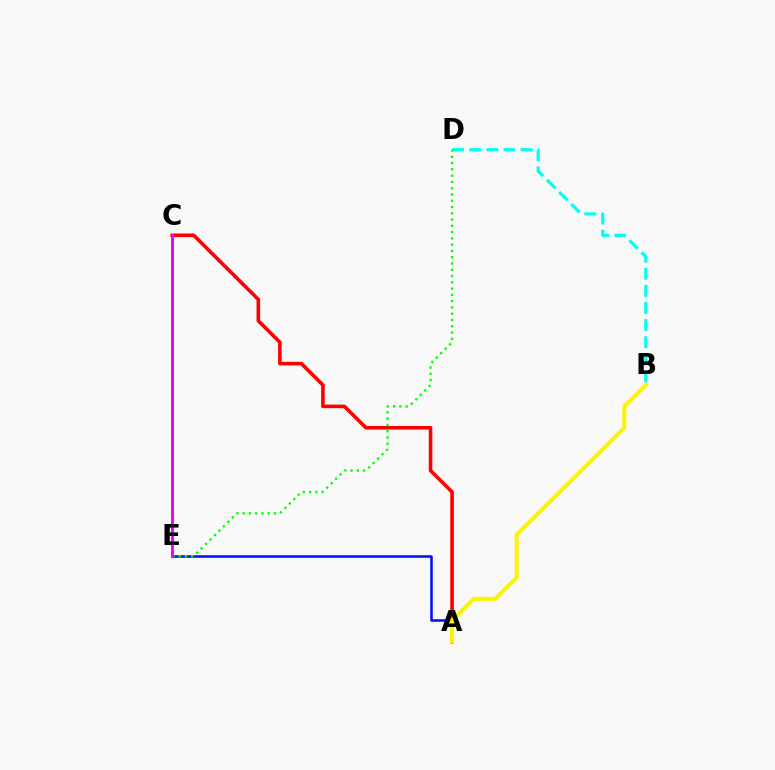{('B', 'D'): [{'color': '#00fff6', 'line_style': 'dashed', 'thickness': 2.33}], ('A', 'C'): [{'color': '#ff0000', 'line_style': 'solid', 'thickness': 2.58}], ('A', 'E'): [{'color': '#0010ff', 'line_style': 'solid', 'thickness': 1.83}], ('D', 'E'): [{'color': '#08ff00', 'line_style': 'dotted', 'thickness': 1.71}], ('A', 'B'): [{'color': '#fcf500', 'line_style': 'solid', 'thickness': 2.89}], ('C', 'E'): [{'color': '#ee00ff', 'line_style': 'solid', 'thickness': 2.09}]}